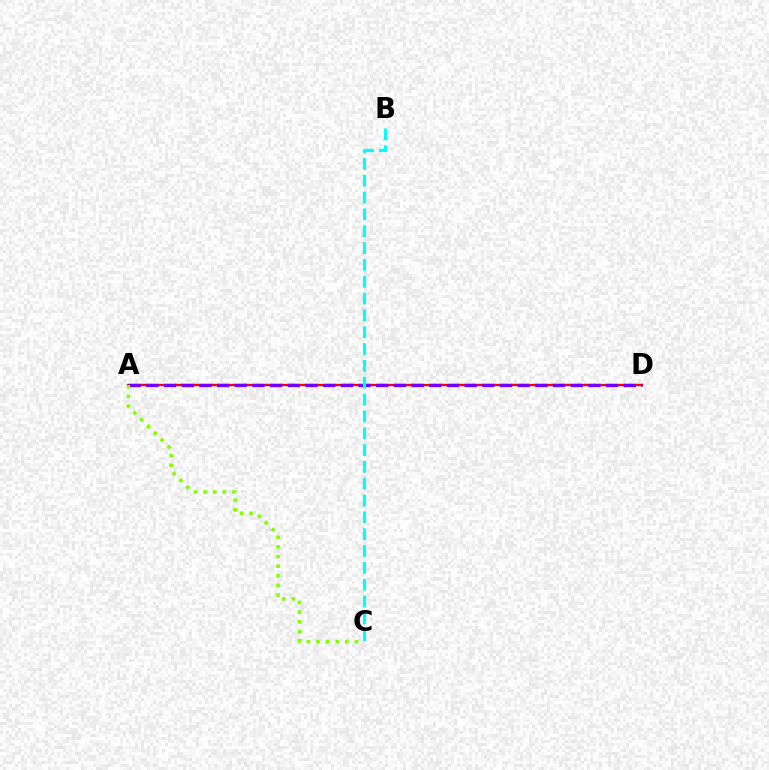{('A', 'D'): [{'color': '#ff0000', 'line_style': 'solid', 'thickness': 1.71}, {'color': '#7200ff', 'line_style': 'dashed', 'thickness': 2.4}], ('B', 'C'): [{'color': '#00fff6', 'line_style': 'dashed', 'thickness': 2.29}], ('A', 'C'): [{'color': '#84ff00', 'line_style': 'dotted', 'thickness': 2.61}]}